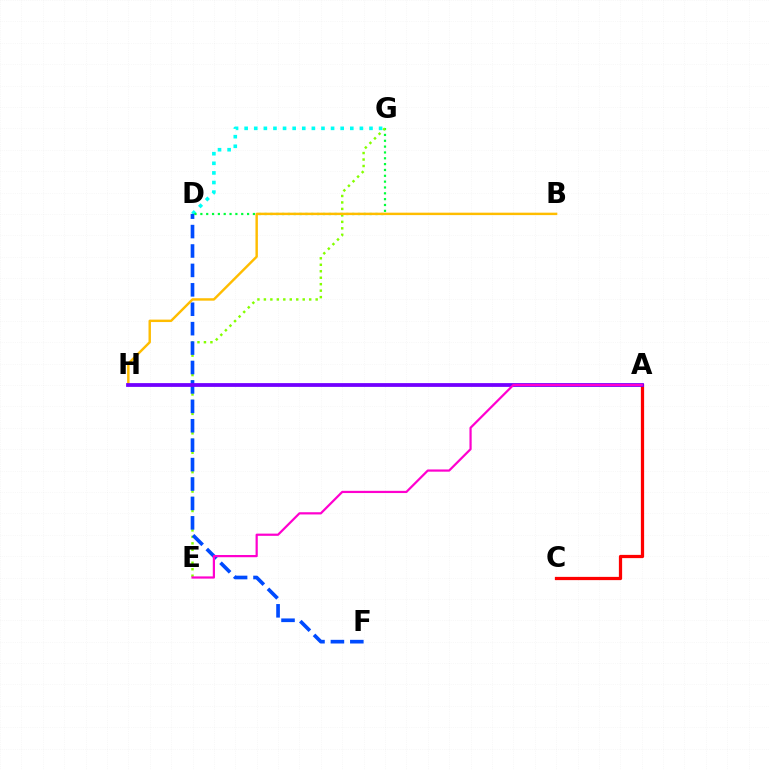{('A', 'C'): [{'color': '#ff0000', 'line_style': 'solid', 'thickness': 2.34}], ('D', 'G'): [{'color': '#00fff6', 'line_style': 'dotted', 'thickness': 2.61}, {'color': '#00ff39', 'line_style': 'dotted', 'thickness': 1.59}], ('E', 'G'): [{'color': '#84ff00', 'line_style': 'dotted', 'thickness': 1.76}], ('D', 'F'): [{'color': '#004bff', 'line_style': 'dashed', 'thickness': 2.64}], ('B', 'H'): [{'color': '#ffbd00', 'line_style': 'solid', 'thickness': 1.75}], ('A', 'H'): [{'color': '#7200ff', 'line_style': 'solid', 'thickness': 2.72}], ('A', 'E'): [{'color': '#ff00cf', 'line_style': 'solid', 'thickness': 1.59}]}